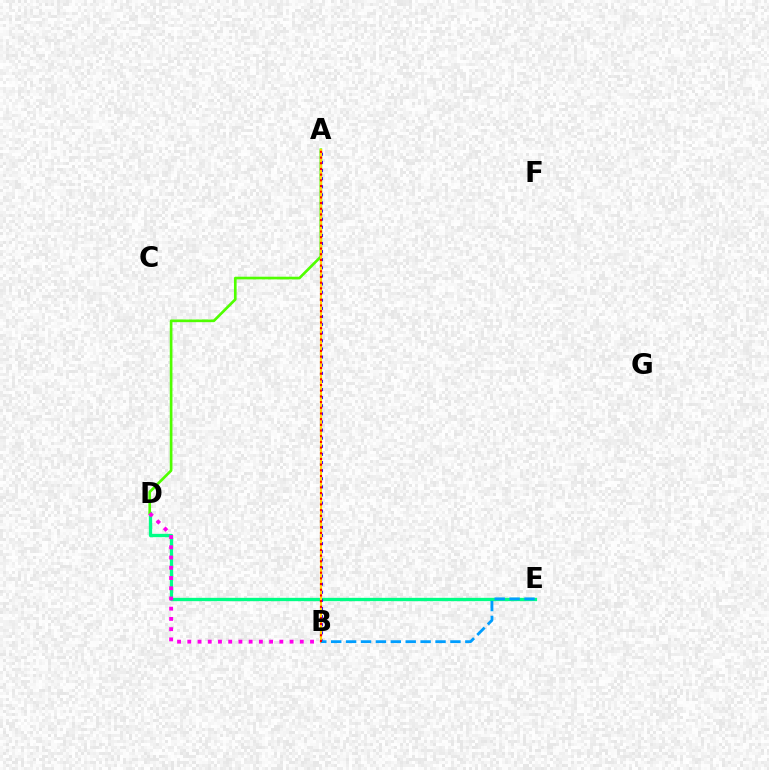{('D', 'E'): [{'color': '#00ff86', 'line_style': 'solid', 'thickness': 2.39}], ('A', 'D'): [{'color': '#4fff00', 'line_style': 'solid', 'thickness': 1.92}], ('A', 'B'): [{'color': '#3700ff', 'line_style': 'dotted', 'thickness': 2.2}, {'color': '#ffd500', 'line_style': 'solid', 'thickness': 1.53}, {'color': '#ff0000', 'line_style': 'dotted', 'thickness': 1.54}], ('B', 'D'): [{'color': '#ff00ed', 'line_style': 'dotted', 'thickness': 2.78}], ('B', 'E'): [{'color': '#009eff', 'line_style': 'dashed', 'thickness': 2.02}]}